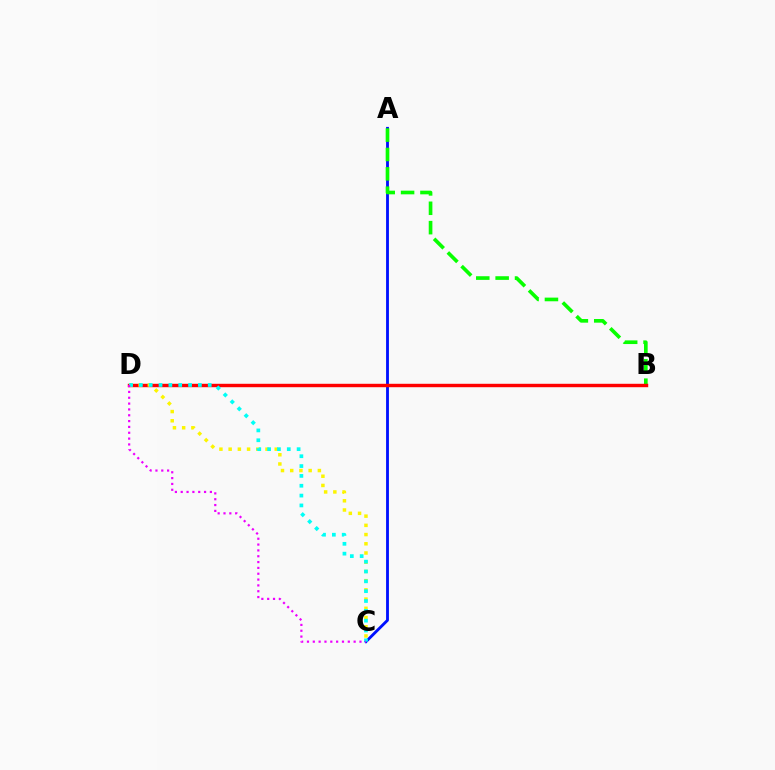{('A', 'C'): [{'color': '#0010ff', 'line_style': 'solid', 'thickness': 2.05}], ('A', 'B'): [{'color': '#08ff00', 'line_style': 'dashed', 'thickness': 2.63}], ('B', 'D'): [{'color': '#ff0000', 'line_style': 'solid', 'thickness': 2.47}], ('C', 'D'): [{'color': '#fcf500', 'line_style': 'dotted', 'thickness': 2.5}, {'color': '#00fff6', 'line_style': 'dotted', 'thickness': 2.67}, {'color': '#ee00ff', 'line_style': 'dotted', 'thickness': 1.58}]}